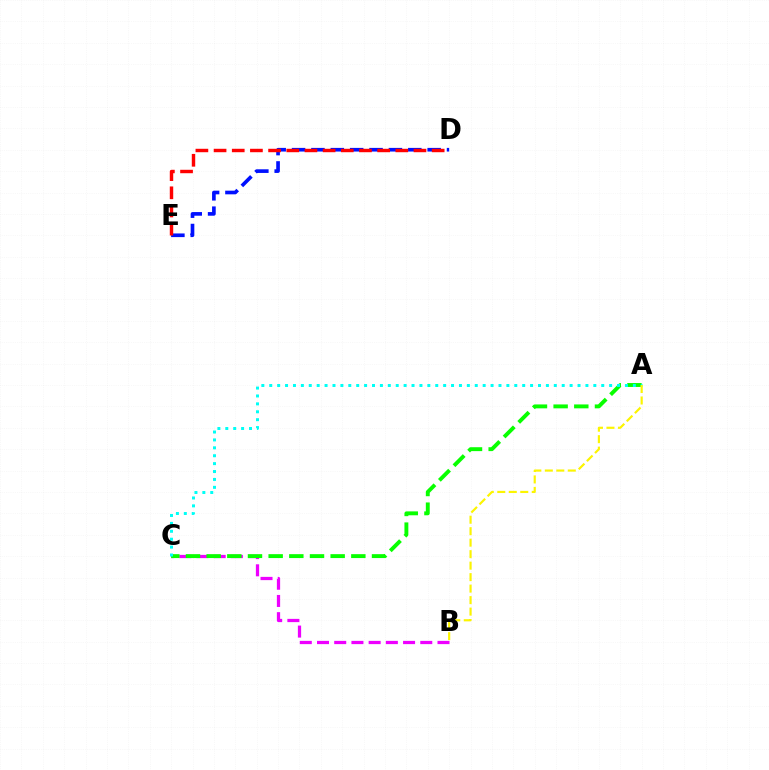{('D', 'E'): [{'color': '#0010ff', 'line_style': 'dashed', 'thickness': 2.63}, {'color': '#ff0000', 'line_style': 'dashed', 'thickness': 2.47}], ('B', 'C'): [{'color': '#ee00ff', 'line_style': 'dashed', 'thickness': 2.34}], ('A', 'C'): [{'color': '#08ff00', 'line_style': 'dashed', 'thickness': 2.81}, {'color': '#00fff6', 'line_style': 'dotted', 'thickness': 2.15}], ('A', 'B'): [{'color': '#fcf500', 'line_style': 'dashed', 'thickness': 1.56}]}